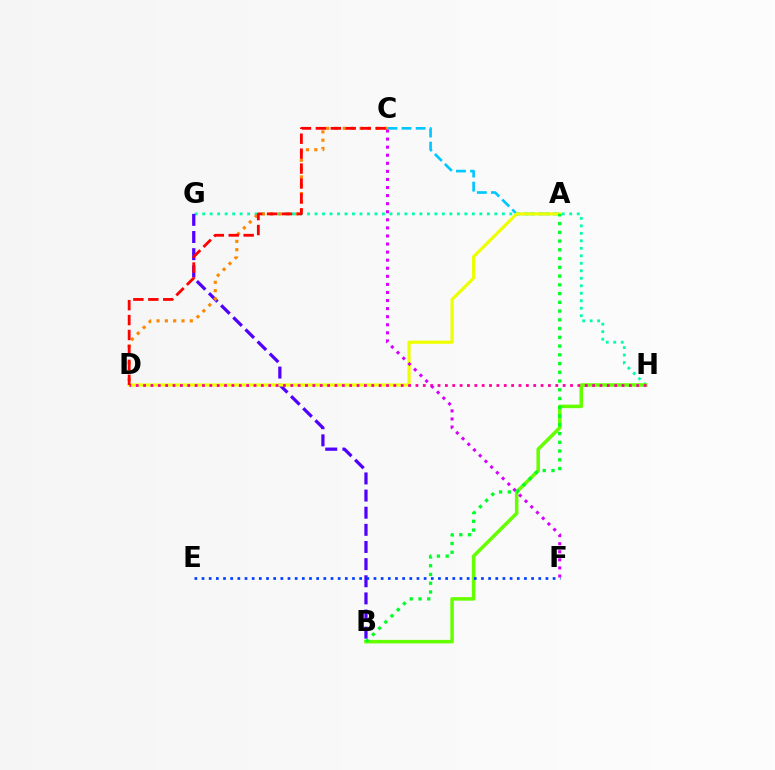{('A', 'C'): [{'color': '#00c7ff', 'line_style': 'dashed', 'thickness': 1.92}], ('G', 'H'): [{'color': '#00ffaf', 'line_style': 'dotted', 'thickness': 2.04}], ('B', 'H'): [{'color': '#66ff00', 'line_style': 'solid', 'thickness': 2.54}], ('B', 'G'): [{'color': '#4f00ff', 'line_style': 'dashed', 'thickness': 2.33}], ('E', 'F'): [{'color': '#003fff', 'line_style': 'dotted', 'thickness': 1.95}], ('A', 'D'): [{'color': '#eeff00', 'line_style': 'solid', 'thickness': 2.27}], ('D', 'H'): [{'color': '#ff00a0', 'line_style': 'dotted', 'thickness': 2.0}], ('C', 'D'): [{'color': '#ff8800', 'line_style': 'dotted', 'thickness': 2.26}, {'color': '#ff0000', 'line_style': 'dashed', 'thickness': 2.03}], ('C', 'F'): [{'color': '#d600ff', 'line_style': 'dotted', 'thickness': 2.19}], ('A', 'B'): [{'color': '#00ff27', 'line_style': 'dotted', 'thickness': 2.38}]}